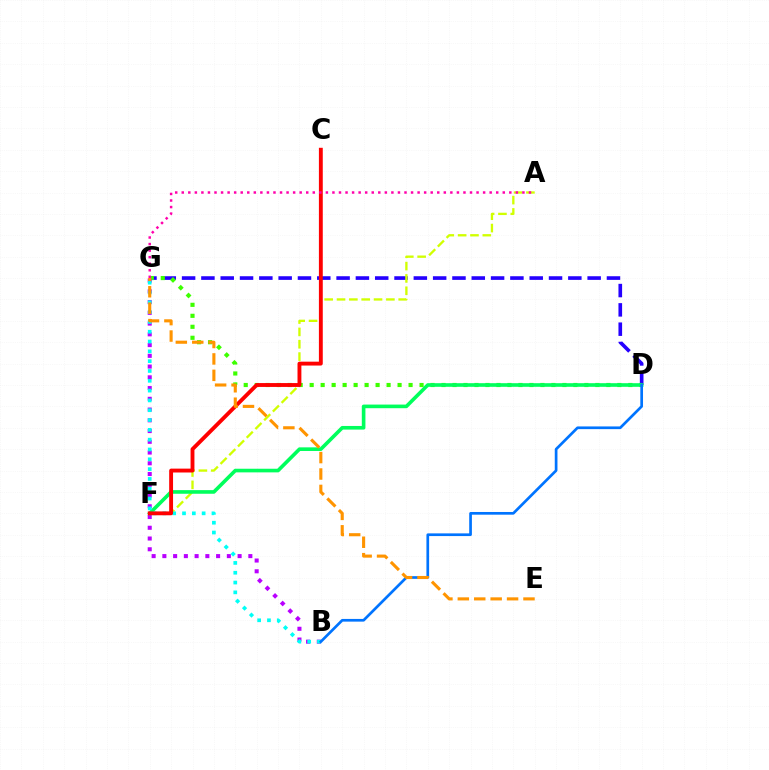{('D', 'G'): [{'color': '#2500ff', 'line_style': 'dashed', 'thickness': 2.62}, {'color': '#3dff00', 'line_style': 'dotted', 'thickness': 2.99}], ('B', 'G'): [{'color': '#b900ff', 'line_style': 'dotted', 'thickness': 2.92}, {'color': '#00fff6', 'line_style': 'dotted', 'thickness': 2.67}], ('A', 'F'): [{'color': '#d1ff00', 'line_style': 'dashed', 'thickness': 1.68}], ('D', 'F'): [{'color': '#00ff5c', 'line_style': 'solid', 'thickness': 2.61}], ('C', 'F'): [{'color': '#ff0000', 'line_style': 'solid', 'thickness': 2.79}], ('A', 'G'): [{'color': '#ff00ac', 'line_style': 'dotted', 'thickness': 1.78}], ('B', 'D'): [{'color': '#0074ff', 'line_style': 'solid', 'thickness': 1.94}], ('E', 'G'): [{'color': '#ff9400', 'line_style': 'dashed', 'thickness': 2.23}]}